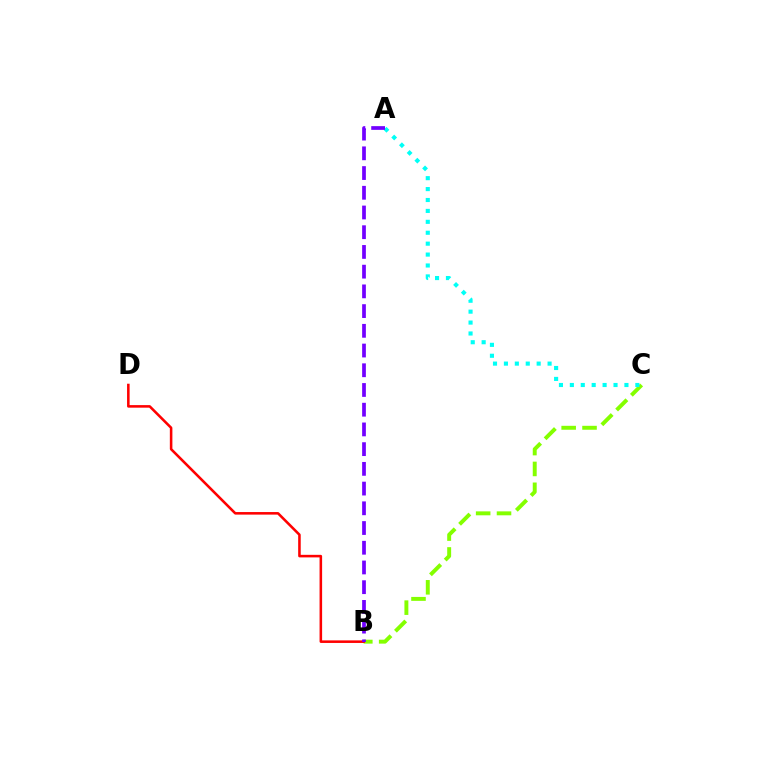{('B', 'C'): [{'color': '#84ff00', 'line_style': 'dashed', 'thickness': 2.83}], ('B', 'D'): [{'color': '#ff0000', 'line_style': 'solid', 'thickness': 1.84}], ('A', 'C'): [{'color': '#00fff6', 'line_style': 'dotted', 'thickness': 2.97}], ('A', 'B'): [{'color': '#7200ff', 'line_style': 'dashed', 'thickness': 2.68}]}